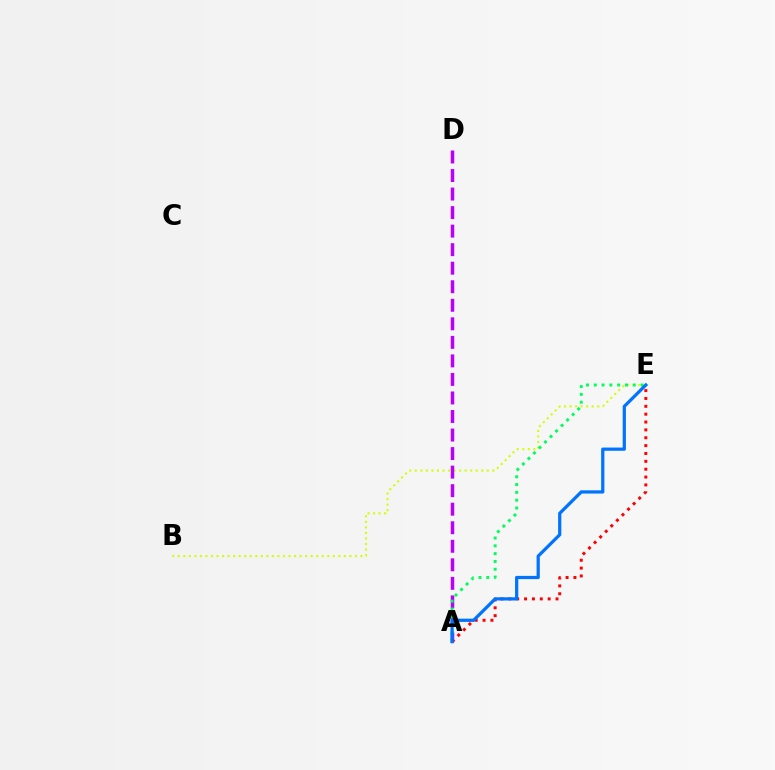{('B', 'E'): [{'color': '#d1ff00', 'line_style': 'dotted', 'thickness': 1.5}], ('A', 'D'): [{'color': '#b900ff', 'line_style': 'dashed', 'thickness': 2.52}], ('A', 'E'): [{'color': '#00ff5c', 'line_style': 'dotted', 'thickness': 2.12}, {'color': '#ff0000', 'line_style': 'dotted', 'thickness': 2.14}, {'color': '#0074ff', 'line_style': 'solid', 'thickness': 2.33}]}